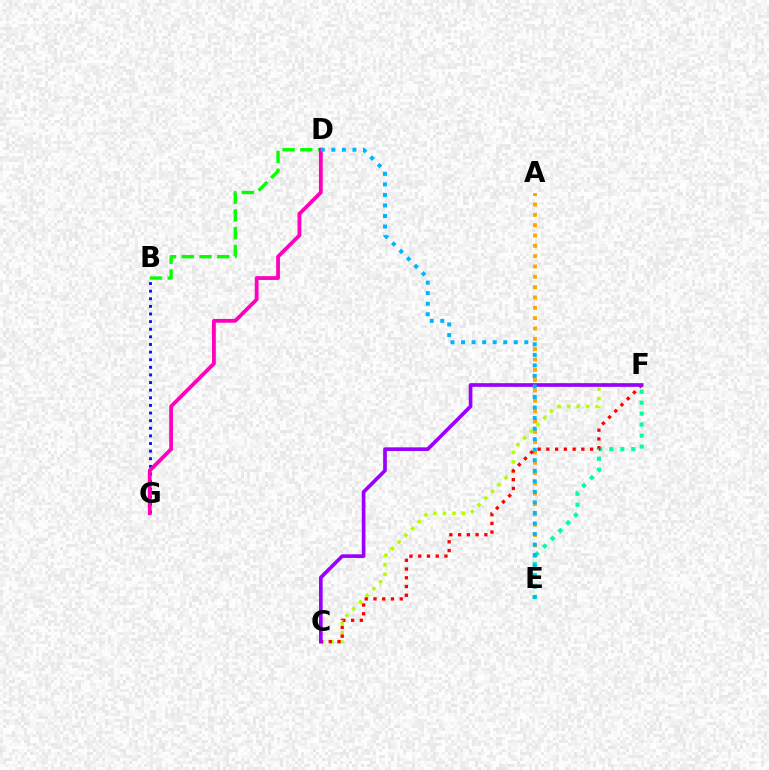{('A', 'E'): [{'color': '#ffa500', 'line_style': 'dotted', 'thickness': 2.81}], ('E', 'F'): [{'color': '#00ff9d', 'line_style': 'dotted', 'thickness': 2.98}], ('B', 'G'): [{'color': '#0010ff', 'line_style': 'dotted', 'thickness': 2.07}], ('B', 'D'): [{'color': '#08ff00', 'line_style': 'dashed', 'thickness': 2.41}], ('C', 'F'): [{'color': '#b3ff00', 'line_style': 'dotted', 'thickness': 2.59}, {'color': '#ff0000', 'line_style': 'dotted', 'thickness': 2.38}, {'color': '#9b00ff', 'line_style': 'solid', 'thickness': 2.64}], ('D', 'G'): [{'color': '#ff00bd', 'line_style': 'solid', 'thickness': 2.73}], ('D', 'E'): [{'color': '#00b5ff', 'line_style': 'dotted', 'thickness': 2.86}]}